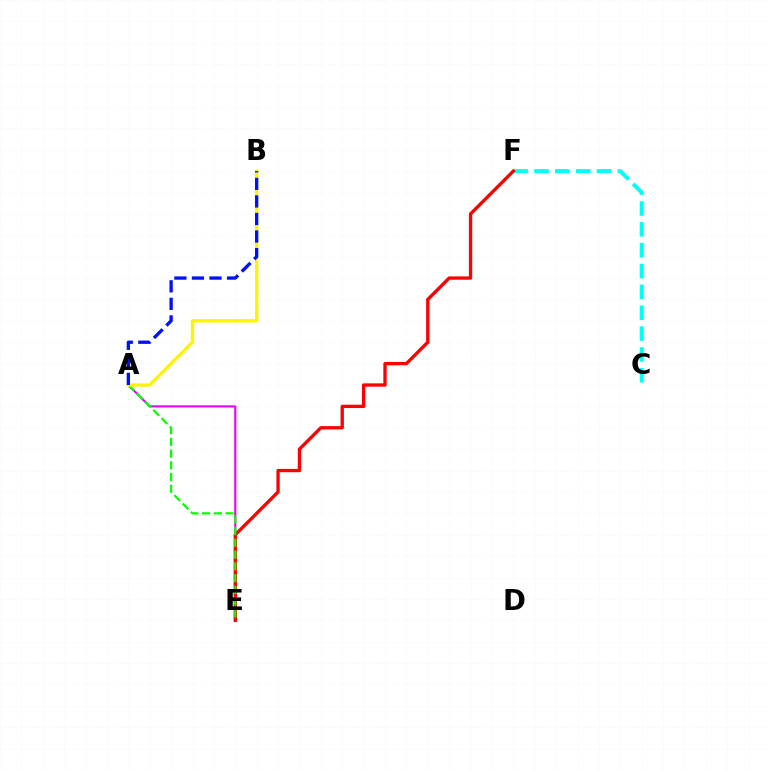{('A', 'E'): [{'color': '#ee00ff', 'line_style': 'solid', 'thickness': 1.54}, {'color': '#08ff00', 'line_style': 'dashed', 'thickness': 1.6}], ('C', 'F'): [{'color': '#00fff6', 'line_style': 'dashed', 'thickness': 2.83}], ('E', 'F'): [{'color': '#ff0000', 'line_style': 'solid', 'thickness': 2.39}], ('A', 'B'): [{'color': '#fcf500', 'line_style': 'solid', 'thickness': 2.39}, {'color': '#0010ff', 'line_style': 'dashed', 'thickness': 2.38}]}